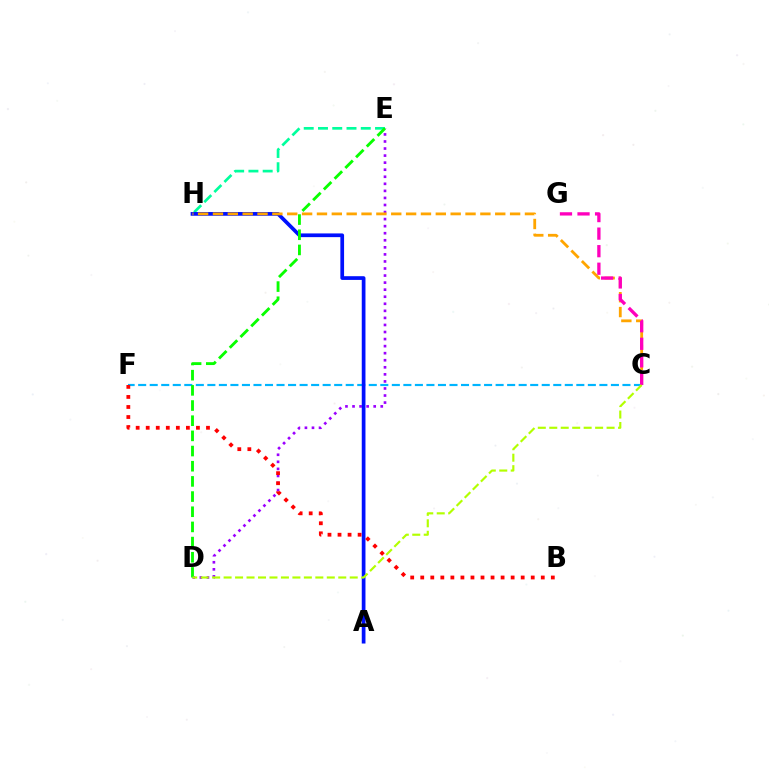{('C', 'F'): [{'color': '#00b5ff', 'line_style': 'dashed', 'thickness': 1.57}], ('E', 'H'): [{'color': '#00ff9d', 'line_style': 'dashed', 'thickness': 1.94}], ('D', 'E'): [{'color': '#9b00ff', 'line_style': 'dotted', 'thickness': 1.92}, {'color': '#08ff00', 'line_style': 'dashed', 'thickness': 2.06}], ('A', 'H'): [{'color': '#0010ff', 'line_style': 'solid', 'thickness': 2.67}], ('C', 'H'): [{'color': '#ffa500', 'line_style': 'dashed', 'thickness': 2.02}], ('C', 'G'): [{'color': '#ff00bd', 'line_style': 'dashed', 'thickness': 2.38}], ('C', 'D'): [{'color': '#b3ff00', 'line_style': 'dashed', 'thickness': 1.56}], ('B', 'F'): [{'color': '#ff0000', 'line_style': 'dotted', 'thickness': 2.73}]}